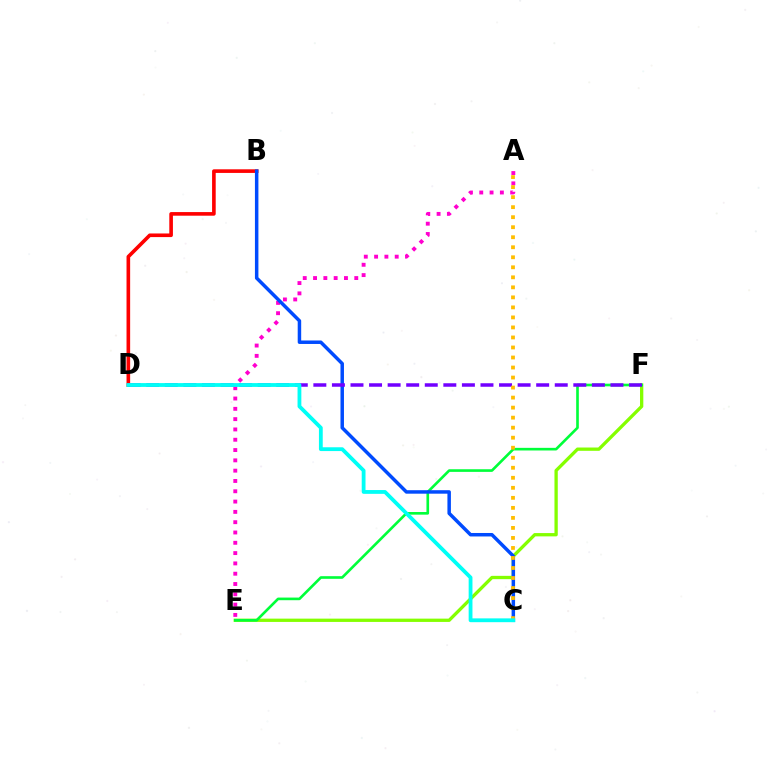{('B', 'D'): [{'color': '#ff0000', 'line_style': 'solid', 'thickness': 2.61}], ('E', 'F'): [{'color': '#84ff00', 'line_style': 'solid', 'thickness': 2.38}, {'color': '#00ff39', 'line_style': 'solid', 'thickness': 1.9}], ('A', 'E'): [{'color': '#ff00cf', 'line_style': 'dotted', 'thickness': 2.8}], ('B', 'C'): [{'color': '#004bff', 'line_style': 'solid', 'thickness': 2.51}], ('D', 'F'): [{'color': '#7200ff', 'line_style': 'dashed', 'thickness': 2.52}], ('A', 'C'): [{'color': '#ffbd00', 'line_style': 'dotted', 'thickness': 2.72}], ('C', 'D'): [{'color': '#00fff6', 'line_style': 'solid', 'thickness': 2.74}]}